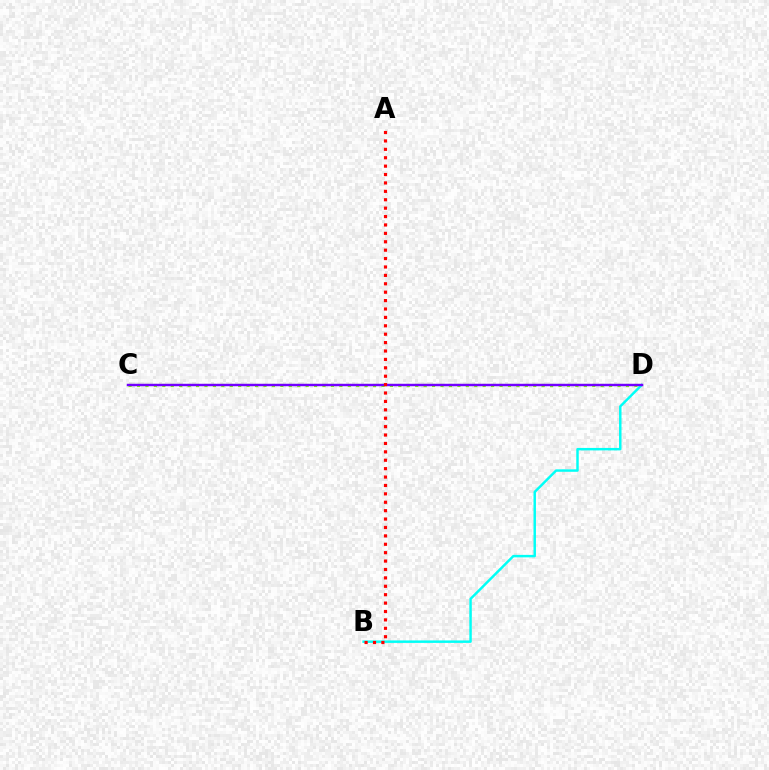{('C', 'D'): [{'color': '#84ff00', 'line_style': 'dotted', 'thickness': 2.29}, {'color': '#7200ff', 'line_style': 'solid', 'thickness': 1.77}], ('B', 'D'): [{'color': '#00fff6', 'line_style': 'solid', 'thickness': 1.77}], ('A', 'B'): [{'color': '#ff0000', 'line_style': 'dotted', 'thickness': 2.28}]}